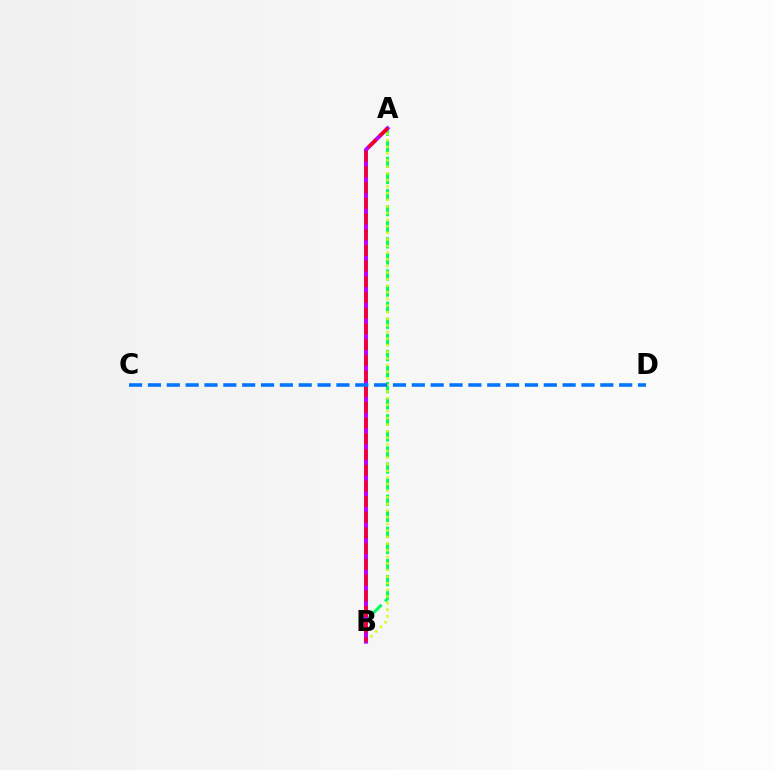{('A', 'B'): [{'color': '#00ff5c', 'line_style': 'dashed', 'thickness': 2.19}, {'color': '#d1ff00', 'line_style': 'dotted', 'thickness': 1.8}, {'color': '#b900ff', 'line_style': 'solid', 'thickness': 2.86}, {'color': '#ff0000', 'line_style': 'dashed', 'thickness': 2.13}], ('C', 'D'): [{'color': '#0074ff', 'line_style': 'dashed', 'thickness': 2.56}]}